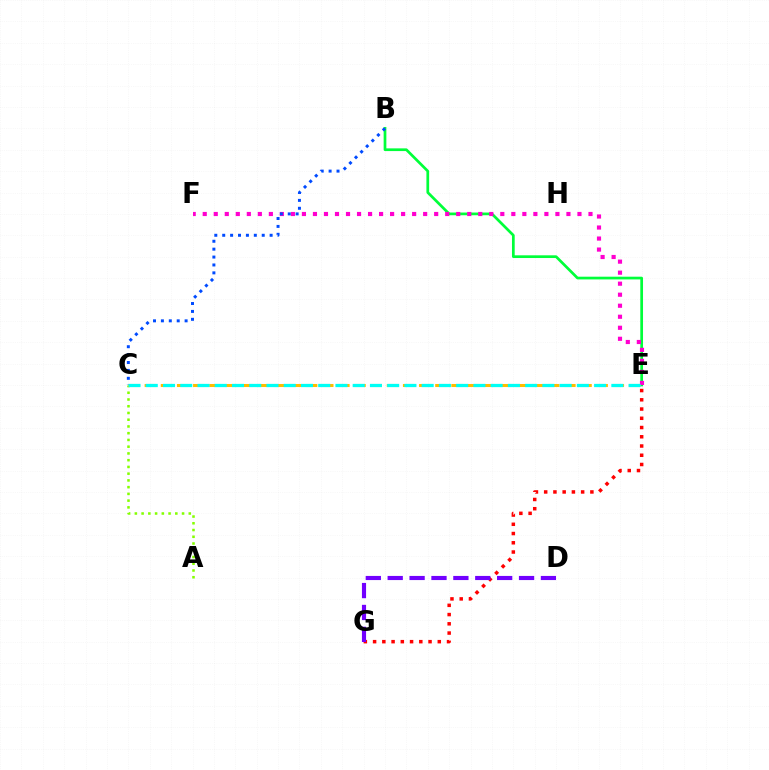{('B', 'E'): [{'color': '#00ff39', 'line_style': 'solid', 'thickness': 1.95}], ('E', 'F'): [{'color': '#ff00cf', 'line_style': 'dotted', 'thickness': 2.99}], ('E', 'G'): [{'color': '#ff0000', 'line_style': 'dotted', 'thickness': 2.51}], ('A', 'C'): [{'color': '#84ff00', 'line_style': 'dotted', 'thickness': 1.83}], ('C', 'E'): [{'color': '#ffbd00', 'line_style': 'dashed', 'thickness': 2.19}, {'color': '#00fff6', 'line_style': 'dashed', 'thickness': 2.34}], ('B', 'C'): [{'color': '#004bff', 'line_style': 'dotted', 'thickness': 2.15}], ('D', 'G'): [{'color': '#7200ff', 'line_style': 'dashed', 'thickness': 2.97}]}